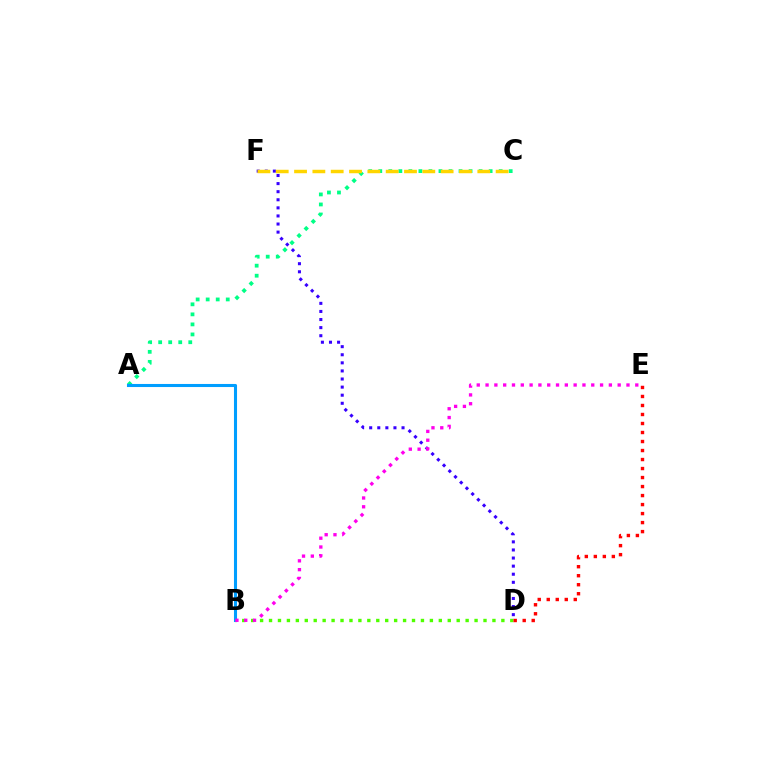{('B', 'D'): [{'color': '#4fff00', 'line_style': 'dotted', 'thickness': 2.43}], ('D', 'E'): [{'color': '#ff0000', 'line_style': 'dotted', 'thickness': 2.45}], ('A', 'C'): [{'color': '#00ff86', 'line_style': 'dotted', 'thickness': 2.73}], ('D', 'F'): [{'color': '#3700ff', 'line_style': 'dotted', 'thickness': 2.2}], ('C', 'F'): [{'color': '#ffd500', 'line_style': 'dashed', 'thickness': 2.49}], ('A', 'B'): [{'color': '#009eff', 'line_style': 'solid', 'thickness': 2.21}], ('B', 'E'): [{'color': '#ff00ed', 'line_style': 'dotted', 'thickness': 2.39}]}